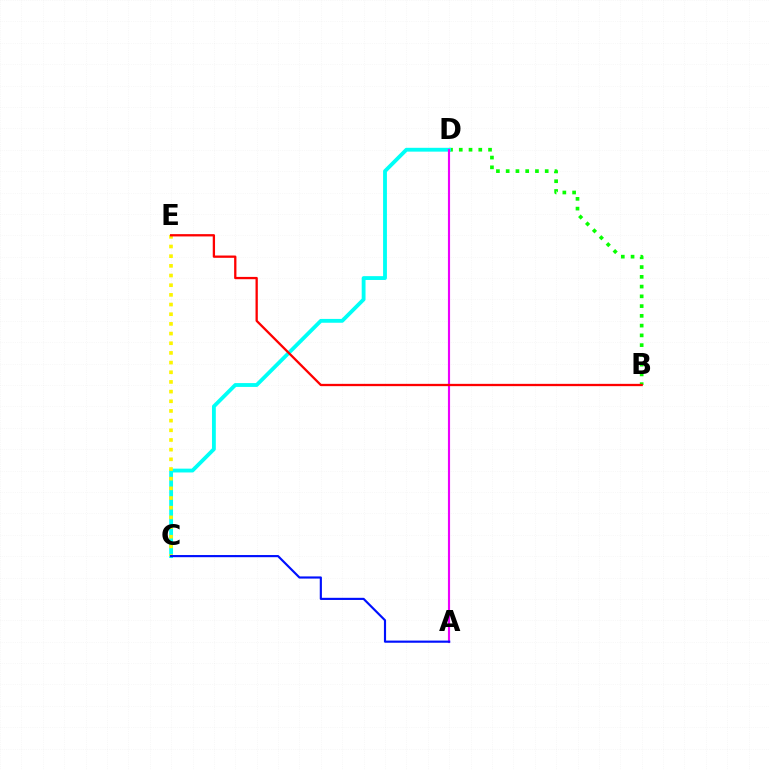{('B', 'D'): [{'color': '#08ff00', 'line_style': 'dotted', 'thickness': 2.65}], ('C', 'D'): [{'color': '#00fff6', 'line_style': 'solid', 'thickness': 2.76}], ('C', 'E'): [{'color': '#fcf500', 'line_style': 'dotted', 'thickness': 2.63}], ('A', 'D'): [{'color': '#ee00ff', 'line_style': 'solid', 'thickness': 1.54}], ('A', 'C'): [{'color': '#0010ff', 'line_style': 'solid', 'thickness': 1.55}], ('B', 'E'): [{'color': '#ff0000', 'line_style': 'solid', 'thickness': 1.66}]}